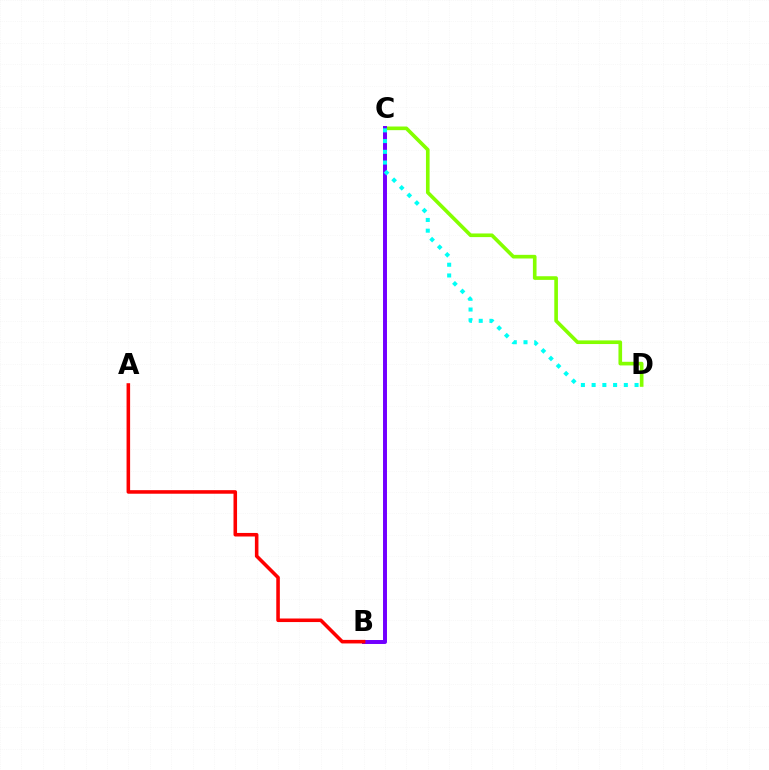{('C', 'D'): [{'color': '#84ff00', 'line_style': 'solid', 'thickness': 2.62}, {'color': '#00fff6', 'line_style': 'dotted', 'thickness': 2.92}], ('B', 'C'): [{'color': '#7200ff', 'line_style': 'solid', 'thickness': 2.85}], ('A', 'B'): [{'color': '#ff0000', 'line_style': 'solid', 'thickness': 2.56}]}